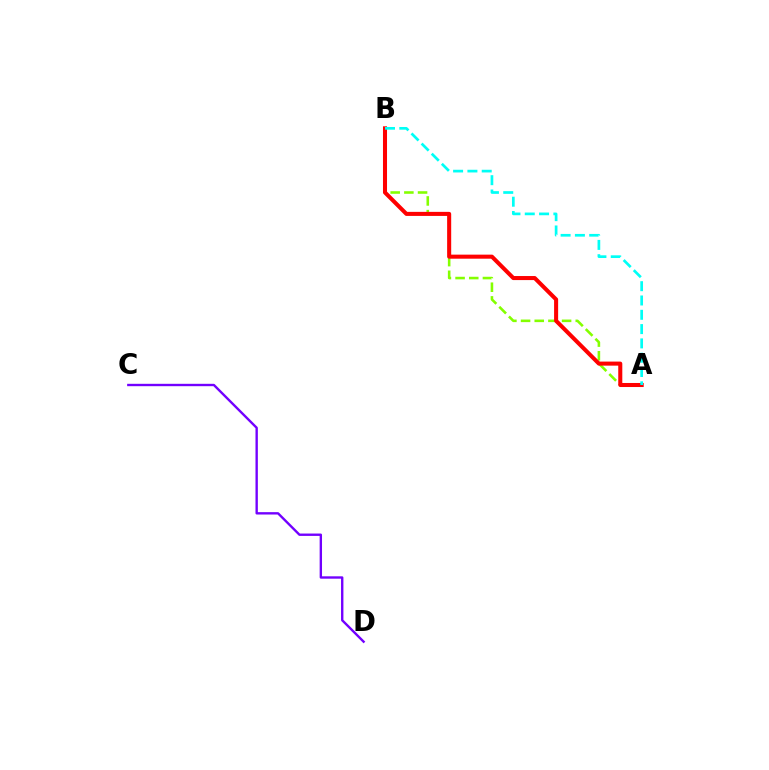{('A', 'B'): [{'color': '#84ff00', 'line_style': 'dashed', 'thickness': 1.86}, {'color': '#ff0000', 'line_style': 'solid', 'thickness': 2.92}, {'color': '#00fff6', 'line_style': 'dashed', 'thickness': 1.94}], ('C', 'D'): [{'color': '#7200ff', 'line_style': 'solid', 'thickness': 1.71}]}